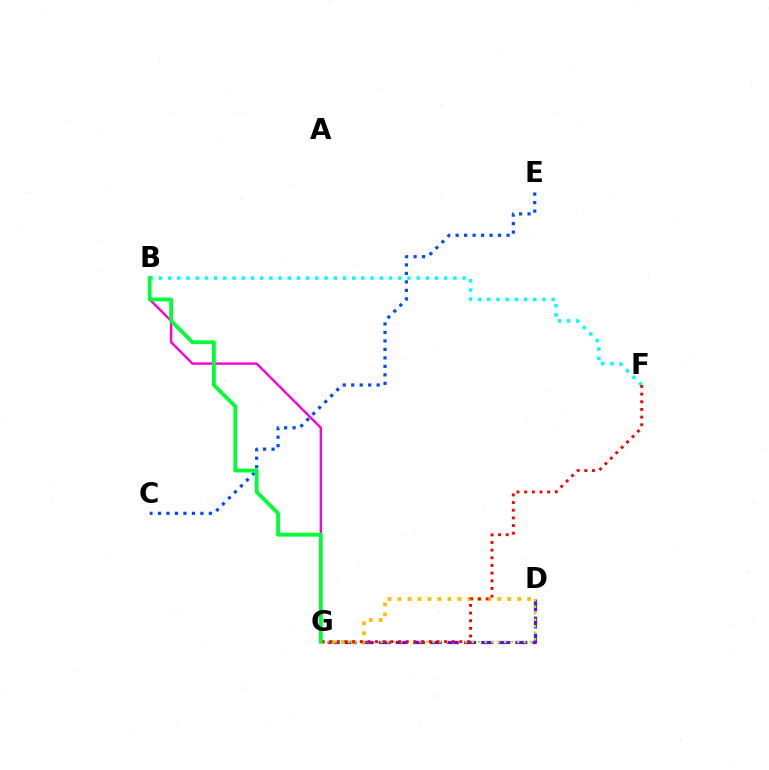{('B', 'F'): [{'color': '#00fff6', 'line_style': 'dotted', 'thickness': 2.5}], ('D', 'G'): [{'color': '#7200ff', 'line_style': 'dashed', 'thickness': 2.32}, {'color': '#ffbd00', 'line_style': 'dotted', 'thickness': 2.71}, {'color': '#84ff00', 'line_style': 'dotted', 'thickness': 1.77}], ('C', 'E'): [{'color': '#004bff', 'line_style': 'dotted', 'thickness': 2.3}], ('B', 'G'): [{'color': '#ff00cf', 'line_style': 'solid', 'thickness': 1.72}, {'color': '#00ff39', 'line_style': 'solid', 'thickness': 2.75}], ('F', 'G'): [{'color': '#ff0000', 'line_style': 'dotted', 'thickness': 2.08}]}